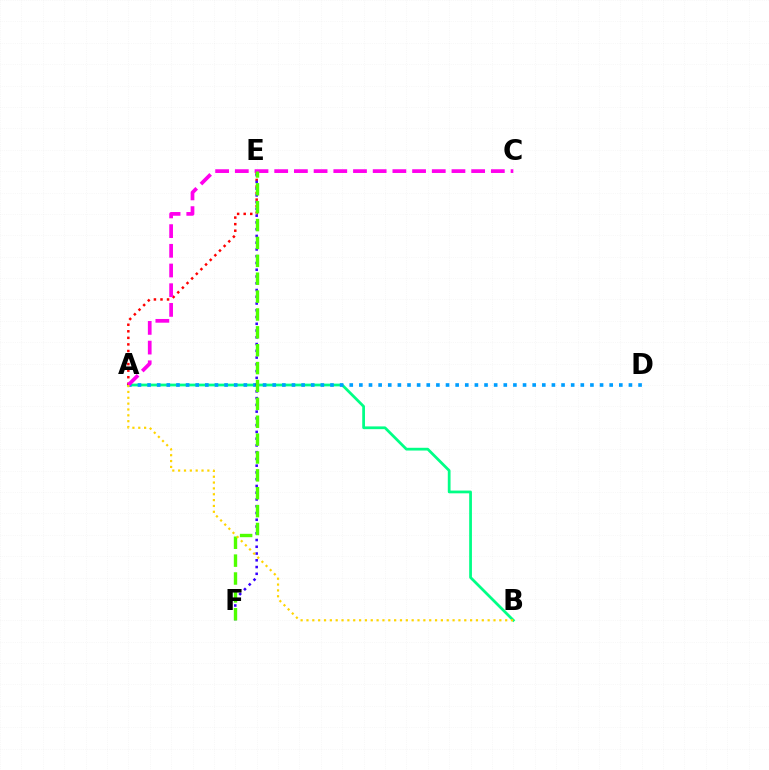{('A', 'B'): [{'color': '#00ff86', 'line_style': 'solid', 'thickness': 1.98}, {'color': '#ffd500', 'line_style': 'dotted', 'thickness': 1.59}], ('A', 'D'): [{'color': '#009eff', 'line_style': 'dotted', 'thickness': 2.62}], ('A', 'E'): [{'color': '#ff0000', 'line_style': 'dotted', 'thickness': 1.78}], ('A', 'C'): [{'color': '#ff00ed', 'line_style': 'dashed', 'thickness': 2.68}], ('E', 'F'): [{'color': '#3700ff', 'line_style': 'dotted', 'thickness': 1.84}, {'color': '#4fff00', 'line_style': 'dashed', 'thickness': 2.43}]}